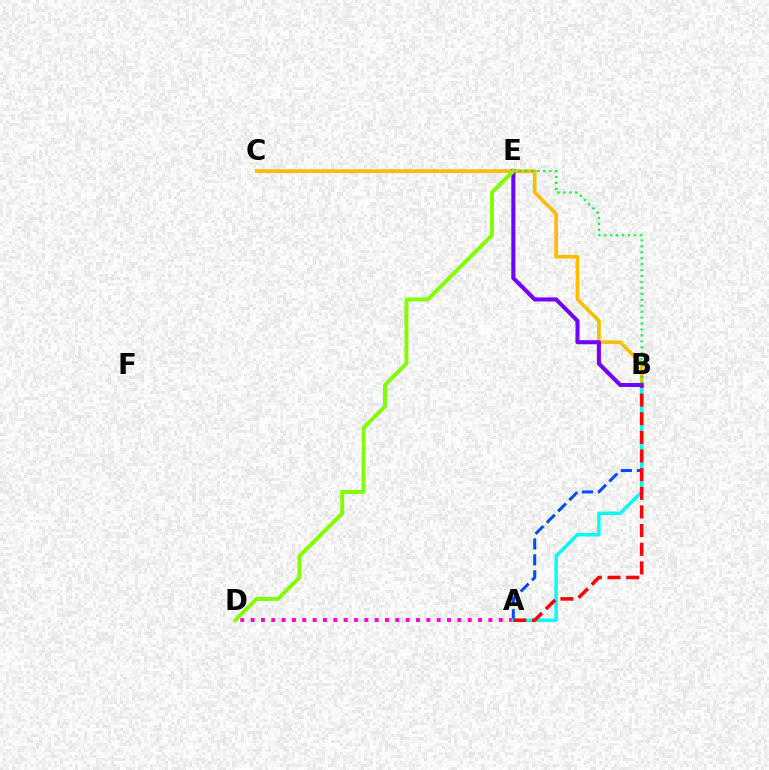{('A', 'D'): [{'color': '#ff00cf', 'line_style': 'dotted', 'thickness': 2.81}], ('B', 'C'): [{'color': '#ffbd00', 'line_style': 'solid', 'thickness': 2.66}], ('A', 'B'): [{'color': '#004bff', 'line_style': 'dashed', 'thickness': 2.16}, {'color': '#00fff6', 'line_style': 'solid', 'thickness': 2.48}, {'color': '#ff0000', 'line_style': 'dashed', 'thickness': 2.53}], ('B', 'E'): [{'color': '#00ff39', 'line_style': 'dotted', 'thickness': 1.61}, {'color': '#7200ff', 'line_style': 'solid', 'thickness': 2.92}], ('D', 'E'): [{'color': '#84ff00', 'line_style': 'solid', 'thickness': 2.83}]}